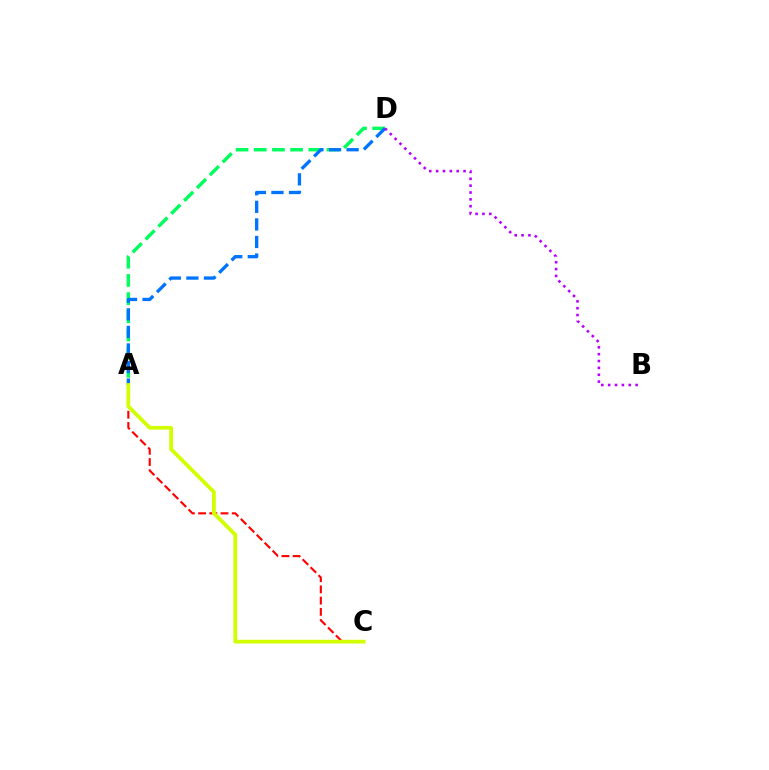{('A', 'D'): [{'color': '#00ff5c', 'line_style': 'dashed', 'thickness': 2.47}, {'color': '#0074ff', 'line_style': 'dashed', 'thickness': 2.39}], ('A', 'C'): [{'color': '#ff0000', 'line_style': 'dashed', 'thickness': 1.53}, {'color': '#d1ff00', 'line_style': 'solid', 'thickness': 2.71}], ('B', 'D'): [{'color': '#b900ff', 'line_style': 'dotted', 'thickness': 1.86}]}